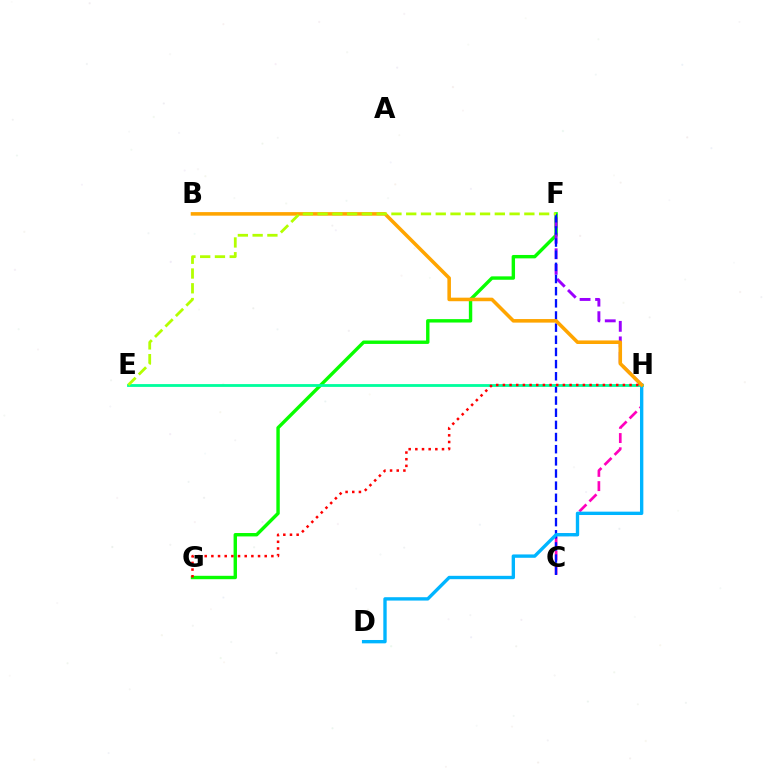{('F', 'G'): [{'color': '#08ff00', 'line_style': 'solid', 'thickness': 2.45}], ('C', 'H'): [{'color': '#ff00bd', 'line_style': 'dashed', 'thickness': 1.93}], ('F', 'H'): [{'color': '#9b00ff', 'line_style': 'dashed', 'thickness': 2.11}], ('C', 'F'): [{'color': '#0010ff', 'line_style': 'dashed', 'thickness': 1.65}], ('E', 'H'): [{'color': '#00ff9d', 'line_style': 'solid', 'thickness': 2.03}], ('D', 'H'): [{'color': '#00b5ff', 'line_style': 'solid', 'thickness': 2.42}], ('B', 'H'): [{'color': '#ffa500', 'line_style': 'solid', 'thickness': 2.56}], ('G', 'H'): [{'color': '#ff0000', 'line_style': 'dotted', 'thickness': 1.81}], ('E', 'F'): [{'color': '#b3ff00', 'line_style': 'dashed', 'thickness': 2.01}]}